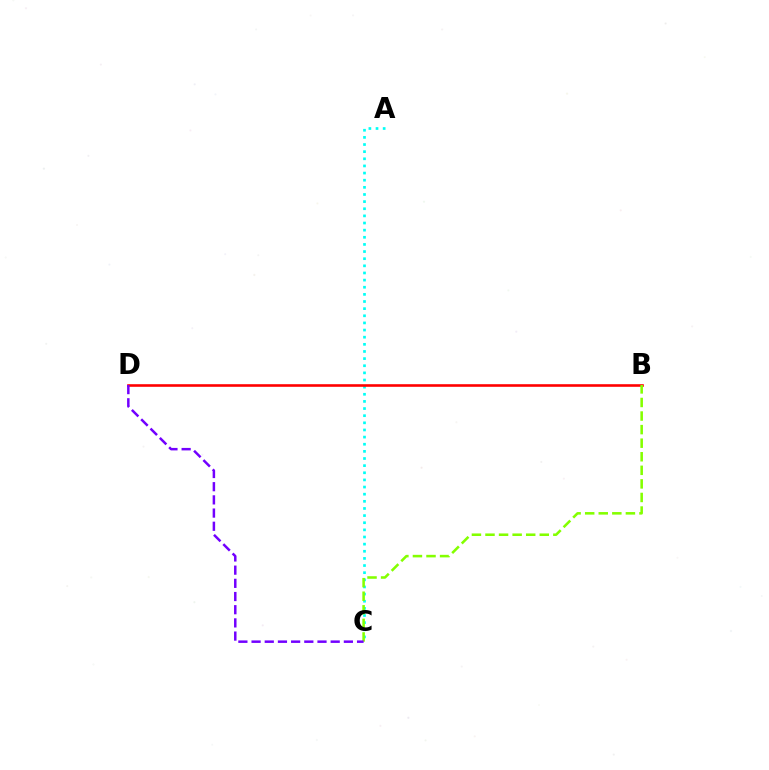{('A', 'C'): [{'color': '#00fff6', 'line_style': 'dotted', 'thickness': 1.94}], ('B', 'D'): [{'color': '#ff0000', 'line_style': 'solid', 'thickness': 1.88}], ('B', 'C'): [{'color': '#84ff00', 'line_style': 'dashed', 'thickness': 1.84}], ('C', 'D'): [{'color': '#7200ff', 'line_style': 'dashed', 'thickness': 1.79}]}